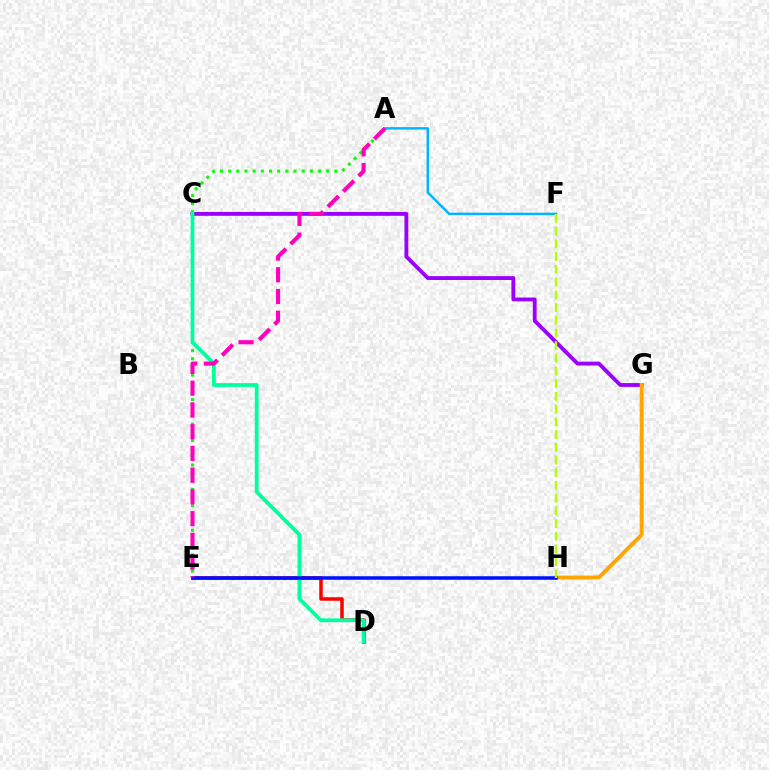{('C', 'G'): [{'color': '#9b00ff', 'line_style': 'solid', 'thickness': 2.77}], ('A', 'F'): [{'color': '#00b5ff', 'line_style': 'solid', 'thickness': 1.75}], ('A', 'E'): [{'color': '#08ff00', 'line_style': 'dotted', 'thickness': 2.22}, {'color': '#ff00bd', 'line_style': 'dashed', 'thickness': 2.95}], ('G', 'H'): [{'color': '#ffa500', 'line_style': 'solid', 'thickness': 2.8}], ('D', 'E'): [{'color': '#ff0000', 'line_style': 'solid', 'thickness': 2.53}], ('C', 'D'): [{'color': '#00ff9d', 'line_style': 'solid', 'thickness': 2.72}], ('E', 'H'): [{'color': '#0010ff', 'line_style': 'solid', 'thickness': 2.54}], ('F', 'H'): [{'color': '#b3ff00', 'line_style': 'dashed', 'thickness': 1.73}]}